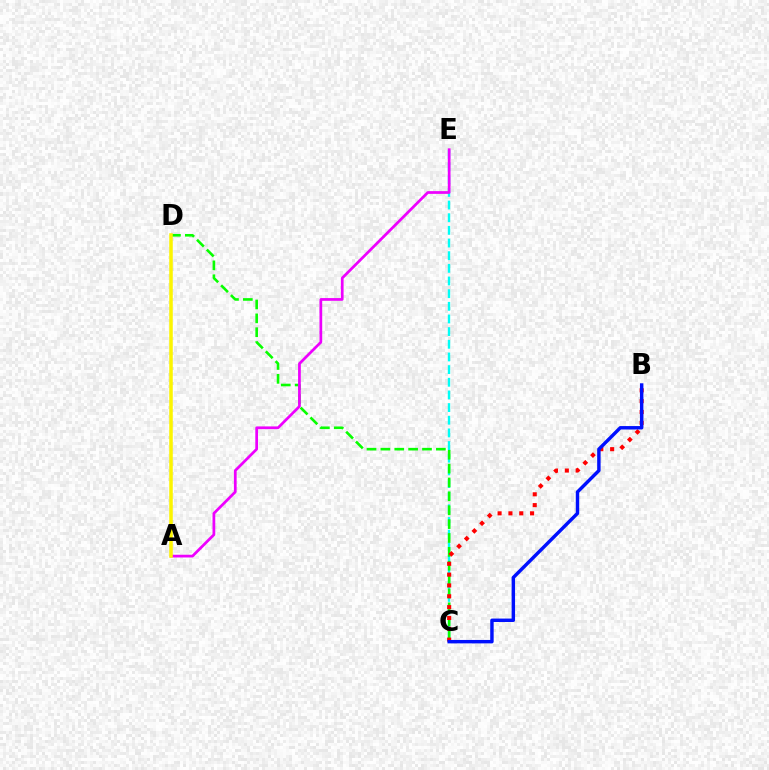{('C', 'E'): [{'color': '#00fff6', 'line_style': 'dashed', 'thickness': 1.72}], ('C', 'D'): [{'color': '#08ff00', 'line_style': 'dashed', 'thickness': 1.88}], ('A', 'E'): [{'color': '#ee00ff', 'line_style': 'solid', 'thickness': 1.97}], ('B', 'C'): [{'color': '#ff0000', 'line_style': 'dotted', 'thickness': 2.94}, {'color': '#0010ff', 'line_style': 'solid', 'thickness': 2.47}], ('A', 'D'): [{'color': '#fcf500', 'line_style': 'solid', 'thickness': 2.54}]}